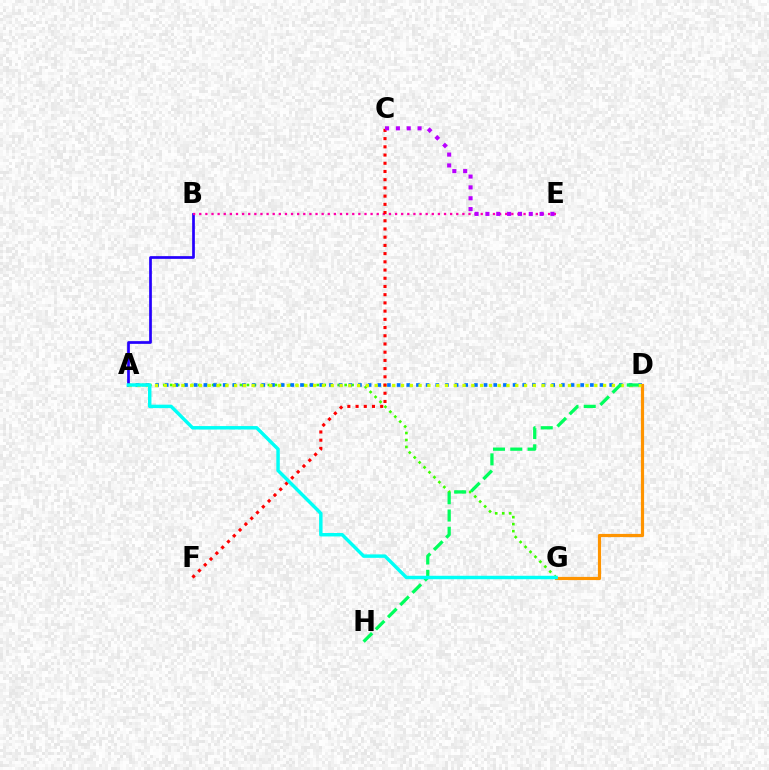{('A', 'G'): [{'color': '#3dff00', 'line_style': 'dotted', 'thickness': 1.9}, {'color': '#00fff6', 'line_style': 'solid', 'thickness': 2.48}], ('A', 'D'): [{'color': '#0074ff', 'line_style': 'dotted', 'thickness': 2.63}, {'color': '#d1ff00', 'line_style': 'dotted', 'thickness': 2.39}], ('D', 'G'): [{'color': '#ff9400', 'line_style': 'solid', 'thickness': 2.3}], ('A', 'B'): [{'color': '#2500ff', 'line_style': 'solid', 'thickness': 1.96}], ('B', 'E'): [{'color': '#ff00ac', 'line_style': 'dotted', 'thickness': 1.66}], ('C', 'F'): [{'color': '#ff0000', 'line_style': 'dotted', 'thickness': 2.23}], ('D', 'H'): [{'color': '#00ff5c', 'line_style': 'dashed', 'thickness': 2.35}], ('C', 'E'): [{'color': '#b900ff', 'line_style': 'dotted', 'thickness': 2.94}]}